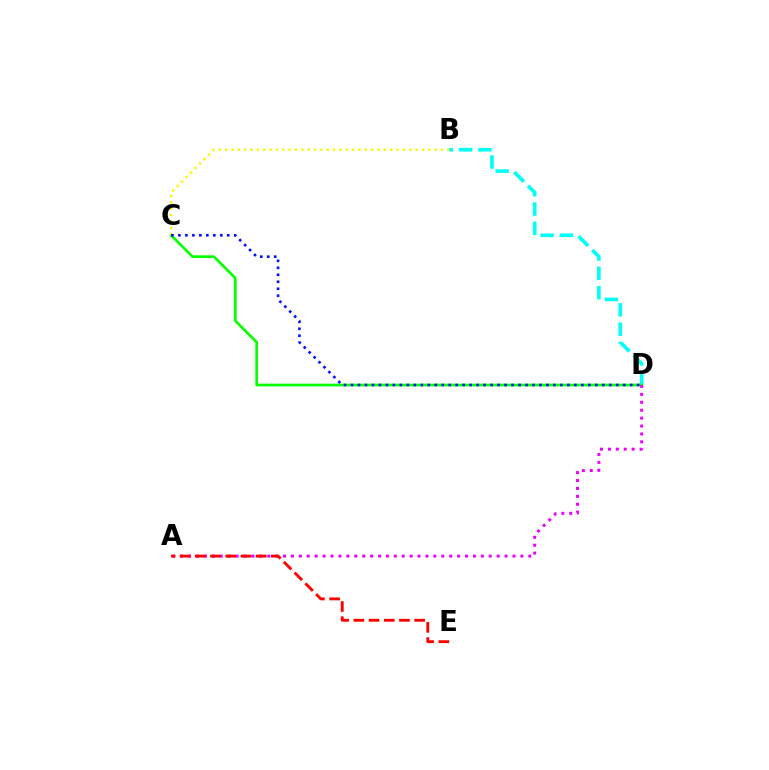{('B', 'D'): [{'color': '#00fff6', 'line_style': 'dashed', 'thickness': 2.62}], ('C', 'D'): [{'color': '#08ff00', 'line_style': 'solid', 'thickness': 1.93}, {'color': '#0010ff', 'line_style': 'dotted', 'thickness': 1.9}], ('B', 'C'): [{'color': '#fcf500', 'line_style': 'dotted', 'thickness': 1.73}], ('A', 'D'): [{'color': '#ee00ff', 'line_style': 'dotted', 'thickness': 2.15}], ('A', 'E'): [{'color': '#ff0000', 'line_style': 'dashed', 'thickness': 2.07}]}